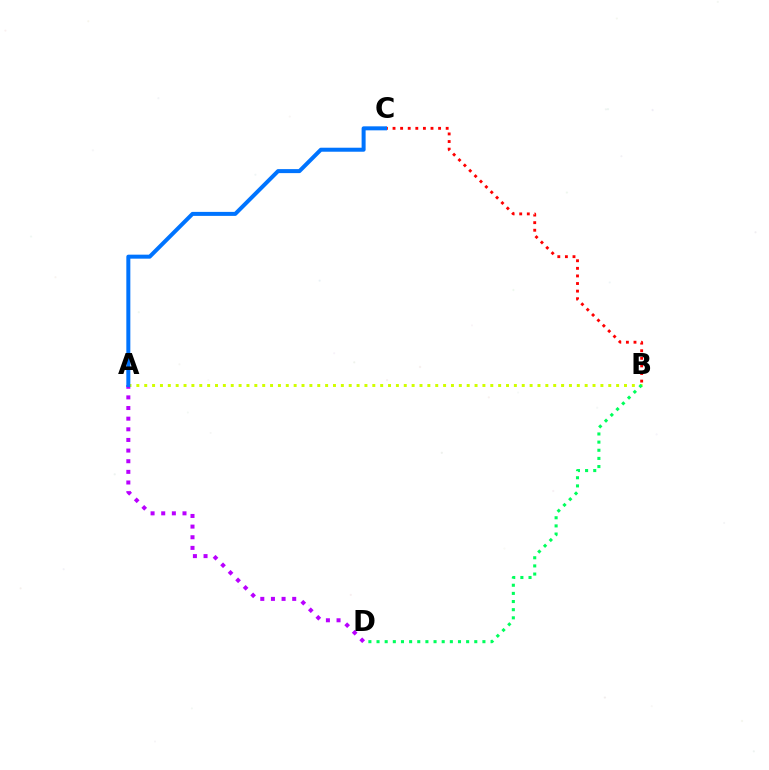{('B', 'C'): [{'color': '#ff0000', 'line_style': 'dotted', 'thickness': 2.06}], ('A', 'D'): [{'color': '#b900ff', 'line_style': 'dotted', 'thickness': 2.89}], ('A', 'B'): [{'color': '#d1ff00', 'line_style': 'dotted', 'thickness': 2.14}], ('B', 'D'): [{'color': '#00ff5c', 'line_style': 'dotted', 'thickness': 2.21}], ('A', 'C'): [{'color': '#0074ff', 'line_style': 'solid', 'thickness': 2.88}]}